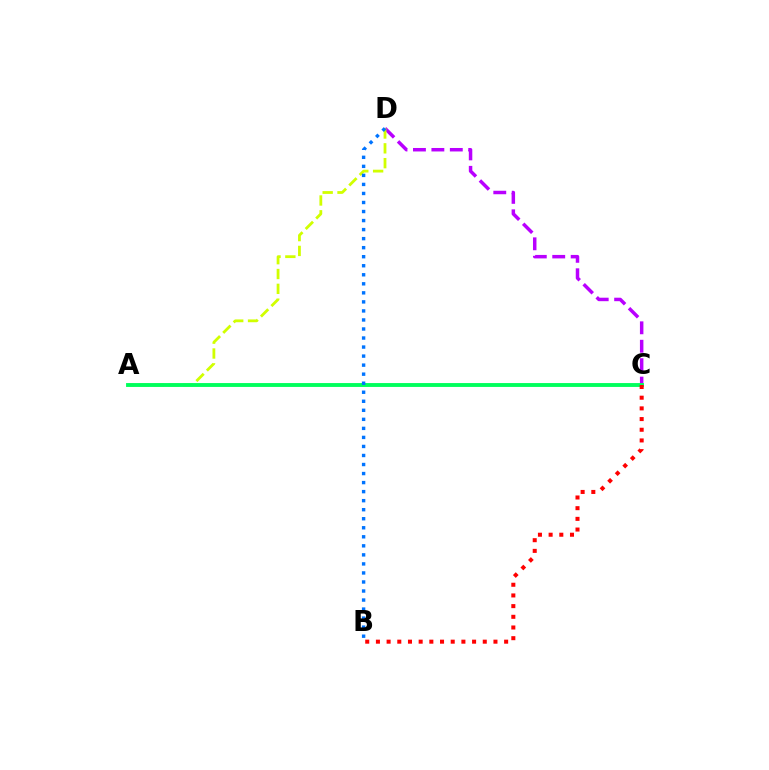{('C', 'D'): [{'color': '#b900ff', 'line_style': 'dashed', 'thickness': 2.5}], ('A', 'D'): [{'color': '#d1ff00', 'line_style': 'dashed', 'thickness': 2.01}], ('A', 'C'): [{'color': '#00ff5c', 'line_style': 'solid', 'thickness': 2.79}], ('B', 'C'): [{'color': '#ff0000', 'line_style': 'dotted', 'thickness': 2.9}], ('B', 'D'): [{'color': '#0074ff', 'line_style': 'dotted', 'thickness': 2.45}]}